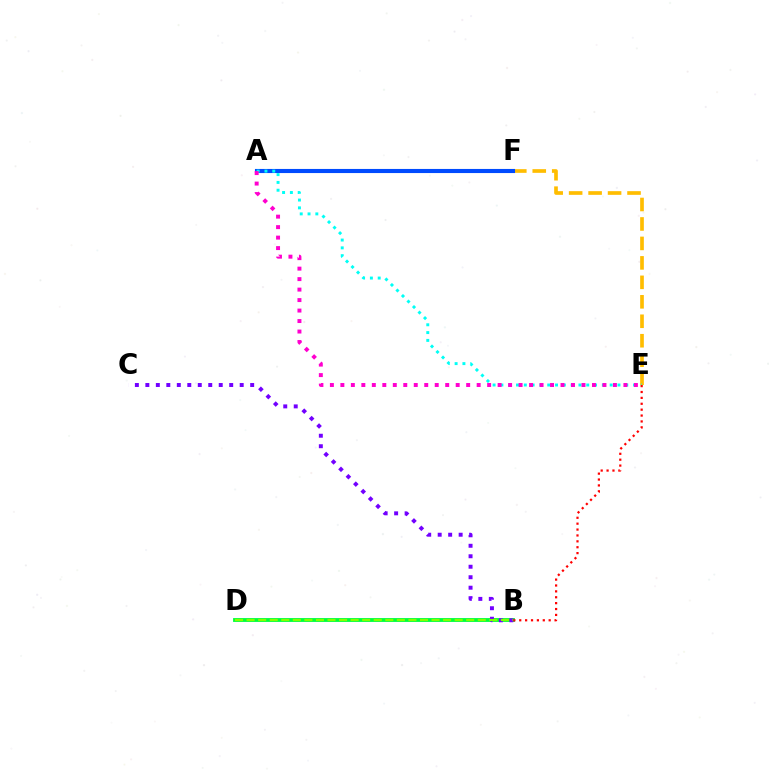{('E', 'F'): [{'color': '#ffbd00', 'line_style': 'dashed', 'thickness': 2.64}], ('A', 'F'): [{'color': '#004bff', 'line_style': 'solid', 'thickness': 2.96}], ('B', 'D'): [{'color': '#00ff39', 'line_style': 'solid', 'thickness': 2.76}, {'color': '#84ff00', 'line_style': 'dashed', 'thickness': 1.57}], ('B', 'C'): [{'color': '#7200ff', 'line_style': 'dotted', 'thickness': 2.85}], ('A', 'E'): [{'color': '#00fff6', 'line_style': 'dotted', 'thickness': 2.12}, {'color': '#ff00cf', 'line_style': 'dotted', 'thickness': 2.85}], ('B', 'E'): [{'color': '#ff0000', 'line_style': 'dotted', 'thickness': 1.6}]}